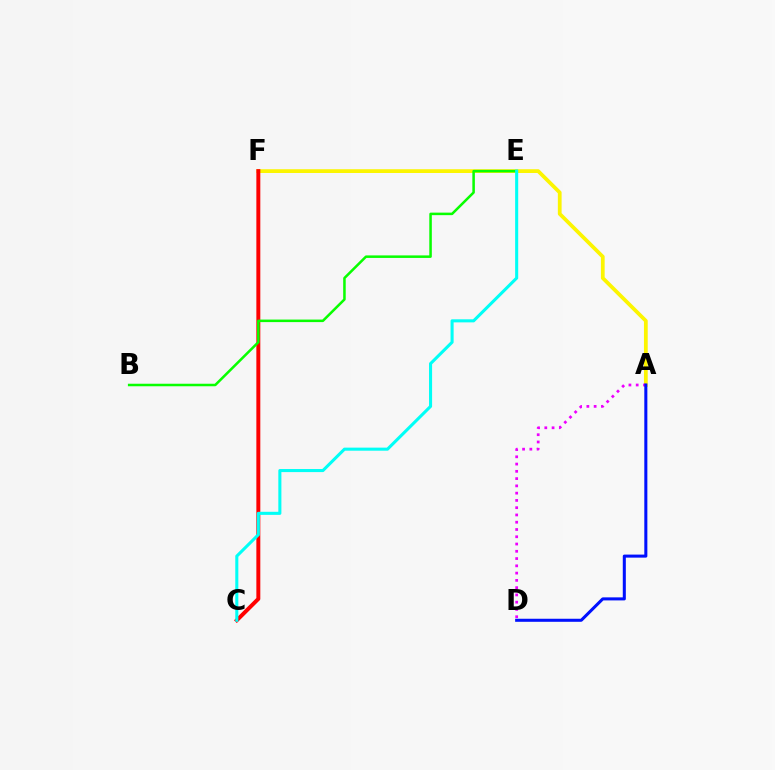{('A', 'F'): [{'color': '#fcf500', 'line_style': 'solid', 'thickness': 2.71}], ('A', 'D'): [{'color': '#ee00ff', 'line_style': 'dotted', 'thickness': 1.97}, {'color': '#0010ff', 'line_style': 'solid', 'thickness': 2.19}], ('C', 'F'): [{'color': '#ff0000', 'line_style': 'solid', 'thickness': 2.84}], ('B', 'E'): [{'color': '#08ff00', 'line_style': 'solid', 'thickness': 1.82}], ('C', 'E'): [{'color': '#00fff6', 'line_style': 'solid', 'thickness': 2.21}]}